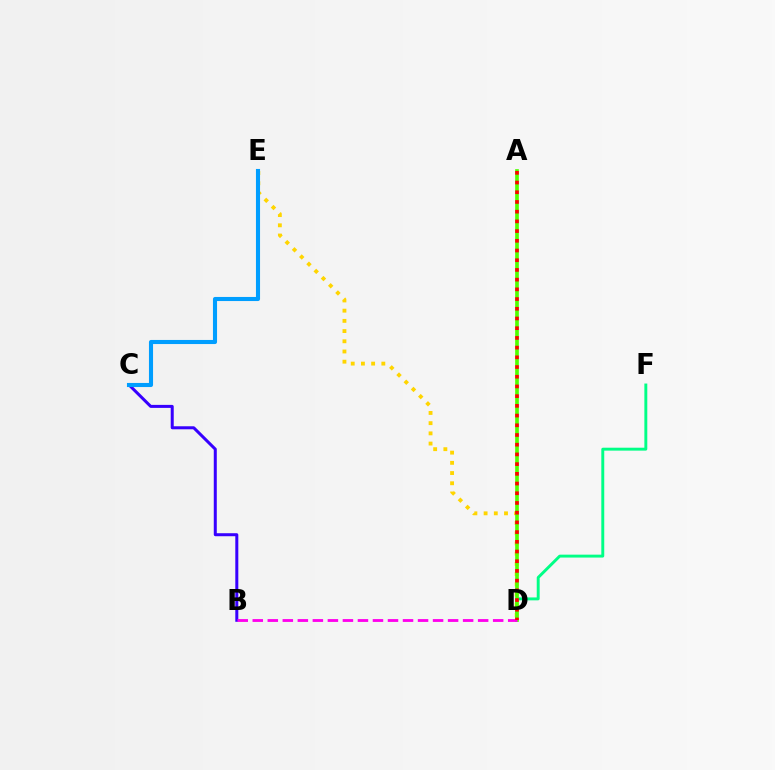{('B', 'C'): [{'color': '#3700ff', 'line_style': 'solid', 'thickness': 2.17}], ('D', 'F'): [{'color': '#00ff86', 'line_style': 'solid', 'thickness': 2.1}], ('D', 'E'): [{'color': '#ffd500', 'line_style': 'dotted', 'thickness': 2.77}], ('A', 'D'): [{'color': '#4fff00', 'line_style': 'solid', 'thickness': 2.65}, {'color': '#ff0000', 'line_style': 'dotted', 'thickness': 2.64}], ('C', 'E'): [{'color': '#009eff', 'line_style': 'solid', 'thickness': 2.95}], ('B', 'D'): [{'color': '#ff00ed', 'line_style': 'dashed', 'thickness': 2.04}]}